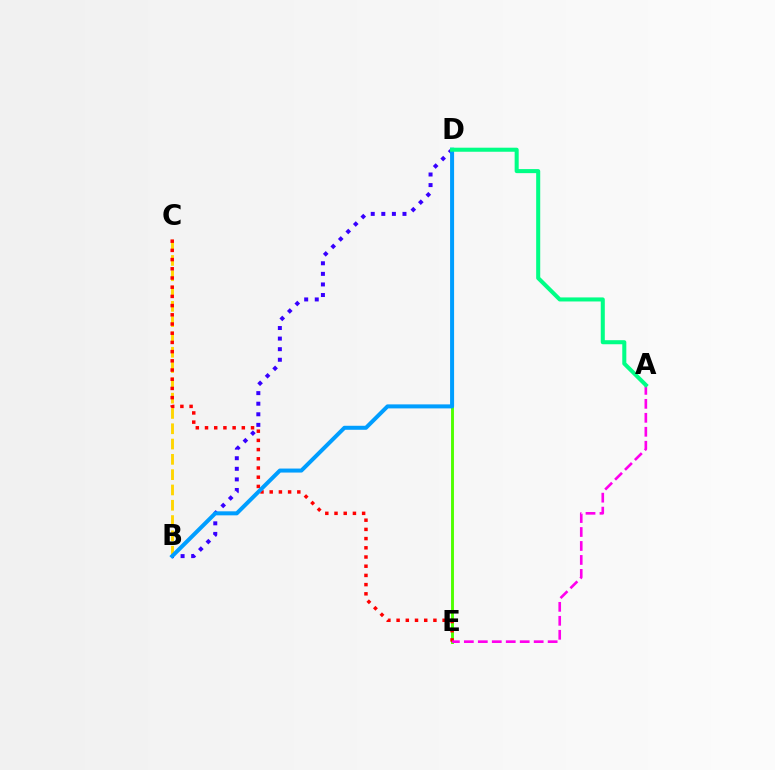{('D', 'E'): [{'color': '#4fff00', 'line_style': 'solid', 'thickness': 2.09}], ('B', 'C'): [{'color': '#ffd500', 'line_style': 'dashed', 'thickness': 2.08}], ('C', 'E'): [{'color': '#ff0000', 'line_style': 'dotted', 'thickness': 2.5}], ('B', 'D'): [{'color': '#3700ff', 'line_style': 'dotted', 'thickness': 2.87}, {'color': '#009eff', 'line_style': 'solid', 'thickness': 2.89}], ('A', 'E'): [{'color': '#ff00ed', 'line_style': 'dashed', 'thickness': 1.9}], ('A', 'D'): [{'color': '#00ff86', 'line_style': 'solid', 'thickness': 2.91}]}